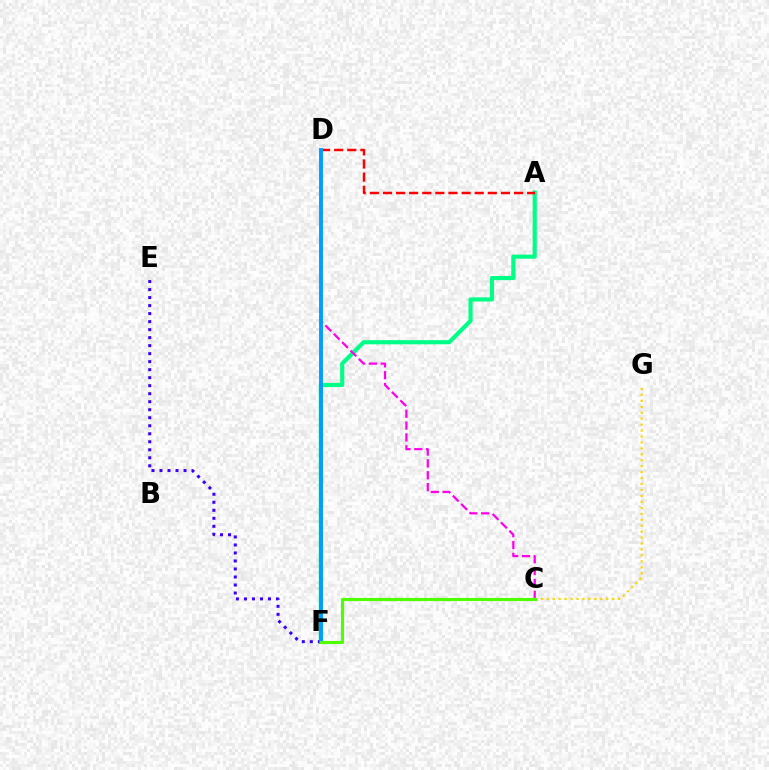{('A', 'F'): [{'color': '#00ff86', 'line_style': 'solid', 'thickness': 2.99}], ('C', 'D'): [{'color': '#ff00ed', 'line_style': 'dashed', 'thickness': 1.61}], ('E', 'F'): [{'color': '#3700ff', 'line_style': 'dotted', 'thickness': 2.18}], ('A', 'D'): [{'color': '#ff0000', 'line_style': 'dashed', 'thickness': 1.78}], ('C', 'G'): [{'color': '#ffd500', 'line_style': 'dotted', 'thickness': 1.62}], ('D', 'F'): [{'color': '#009eff', 'line_style': 'solid', 'thickness': 2.8}], ('C', 'F'): [{'color': '#4fff00', 'line_style': 'solid', 'thickness': 2.24}]}